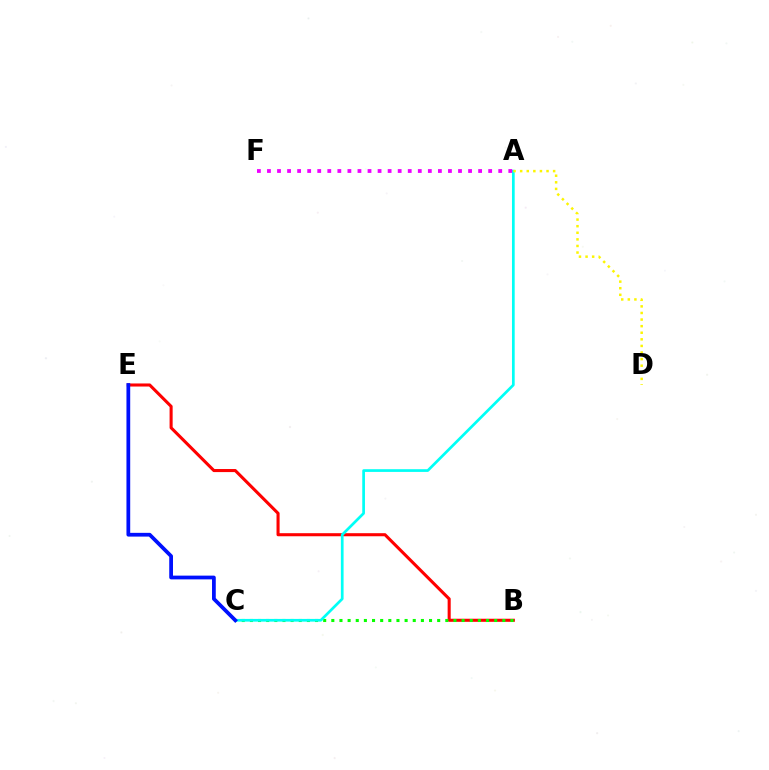{('B', 'E'): [{'color': '#ff0000', 'line_style': 'solid', 'thickness': 2.21}], ('B', 'C'): [{'color': '#08ff00', 'line_style': 'dotted', 'thickness': 2.21}], ('A', 'C'): [{'color': '#00fff6', 'line_style': 'solid', 'thickness': 1.95}], ('A', 'F'): [{'color': '#ee00ff', 'line_style': 'dotted', 'thickness': 2.73}], ('C', 'E'): [{'color': '#0010ff', 'line_style': 'solid', 'thickness': 2.7}], ('A', 'D'): [{'color': '#fcf500', 'line_style': 'dotted', 'thickness': 1.79}]}